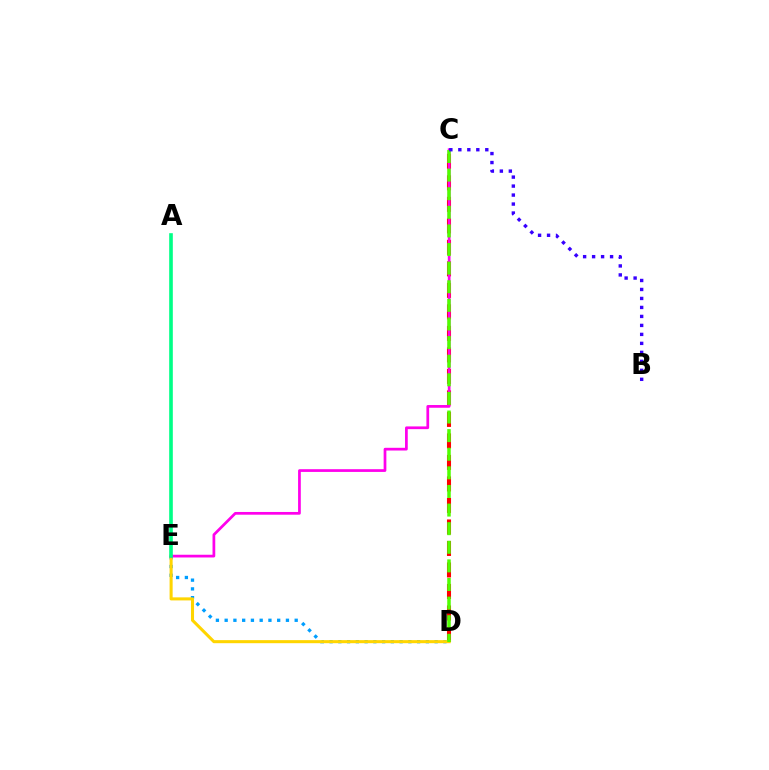{('C', 'D'): [{'color': '#ff0000', 'line_style': 'dashed', 'thickness': 2.92}, {'color': '#4fff00', 'line_style': 'dashed', 'thickness': 2.53}], ('D', 'E'): [{'color': '#009eff', 'line_style': 'dotted', 'thickness': 2.38}, {'color': '#ffd500', 'line_style': 'solid', 'thickness': 2.2}], ('C', 'E'): [{'color': '#ff00ed', 'line_style': 'solid', 'thickness': 1.97}], ('B', 'C'): [{'color': '#3700ff', 'line_style': 'dotted', 'thickness': 2.44}], ('A', 'E'): [{'color': '#00ff86', 'line_style': 'solid', 'thickness': 2.61}]}